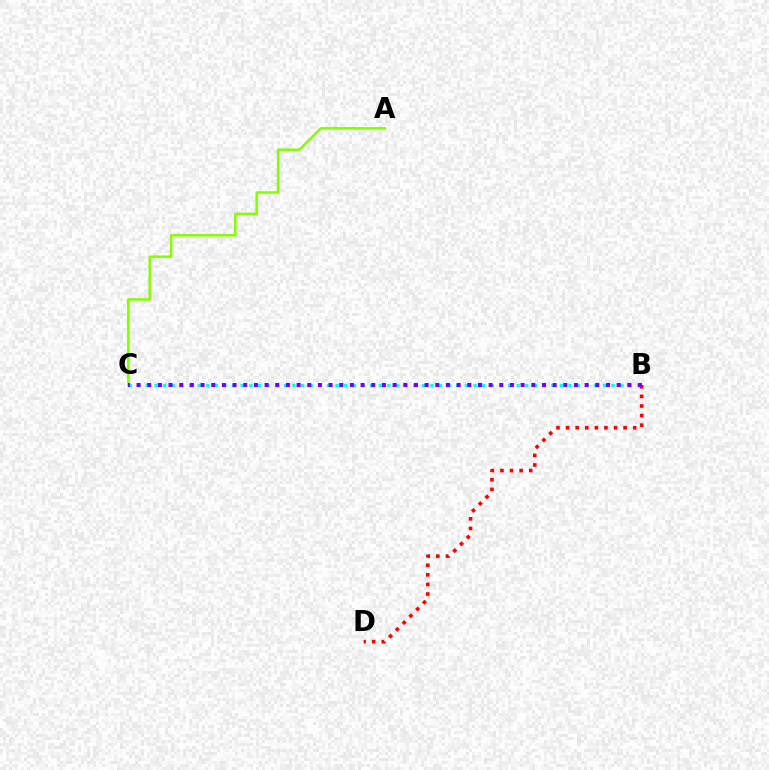{('B', 'D'): [{'color': '#ff0000', 'line_style': 'dotted', 'thickness': 2.61}], ('A', 'C'): [{'color': '#84ff00', 'line_style': 'solid', 'thickness': 1.81}], ('B', 'C'): [{'color': '#00fff6', 'line_style': 'dotted', 'thickness': 2.34}, {'color': '#7200ff', 'line_style': 'dotted', 'thickness': 2.9}]}